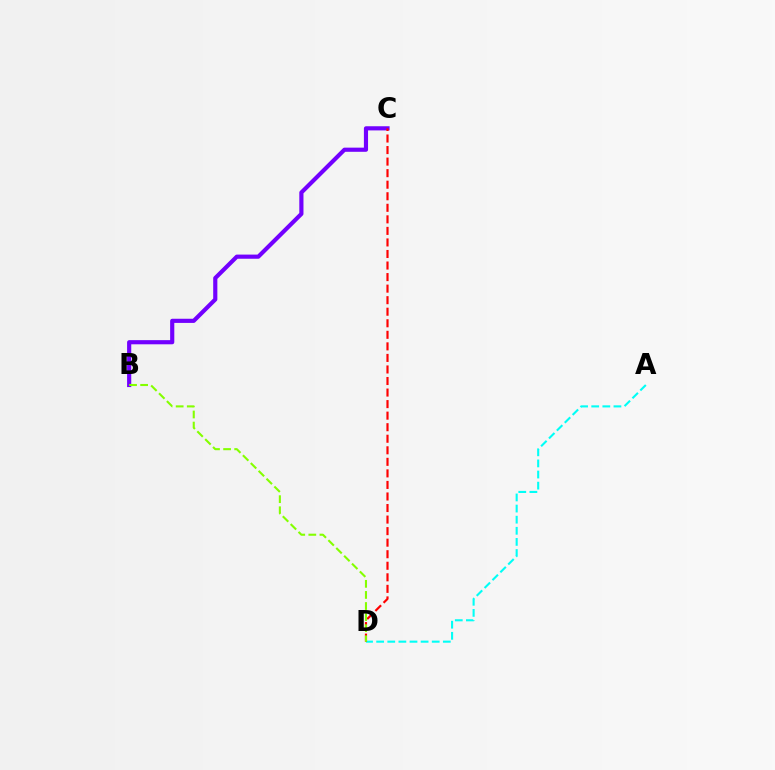{('A', 'D'): [{'color': '#00fff6', 'line_style': 'dashed', 'thickness': 1.51}], ('B', 'C'): [{'color': '#7200ff', 'line_style': 'solid', 'thickness': 2.99}], ('C', 'D'): [{'color': '#ff0000', 'line_style': 'dashed', 'thickness': 1.57}], ('B', 'D'): [{'color': '#84ff00', 'line_style': 'dashed', 'thickness': 1.51}]}